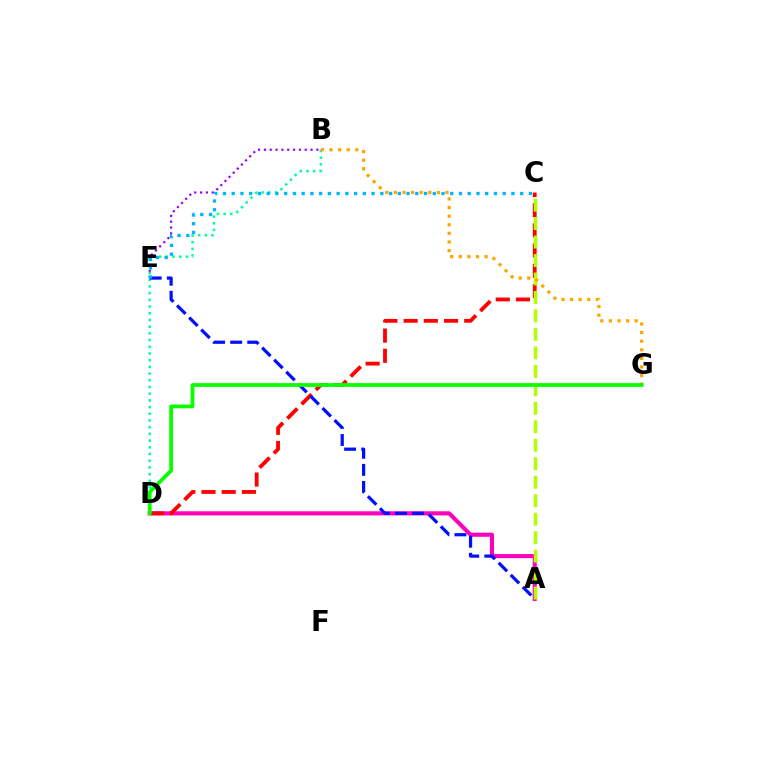{('B', 'E'): [{'color': '#9b00ff', 'line_style': 'dotted', 'thickness': 1.58}], ('A', 'D'): [{'color': '#ff00bd', 'line_style': 'solid', 'thickness': 2.96}], ('C', 'D'): [{'color': '#ff0000', 'line_style': 'dashed', 'thickness': 2.74}], ('A', 'C'): [{'color': '#b3ff00', 'line_style': 'dashed', 'thickness': 2.51}], ('B', 'D'): [{'color': '#00ff9d', 'line_style': 'dotted', 'thickness': 1.82}], ('A', 'E'): [{'color': '#0010ff', 'line_style': 'dashed', 'thickness': 2.32}], ('B', 'G'): [{'color': '#ffa500', 'line_style': 'dotted', 'thickness': 2.34}], ('C', 'E'): [{'color': '#00b5ff', 'line_style': 'dotted', 'thickness': 2.37}], ('D', 'G'): [{'color': '#08ff00', 'line_style': 'solid', 'thickness': 2.72}]}